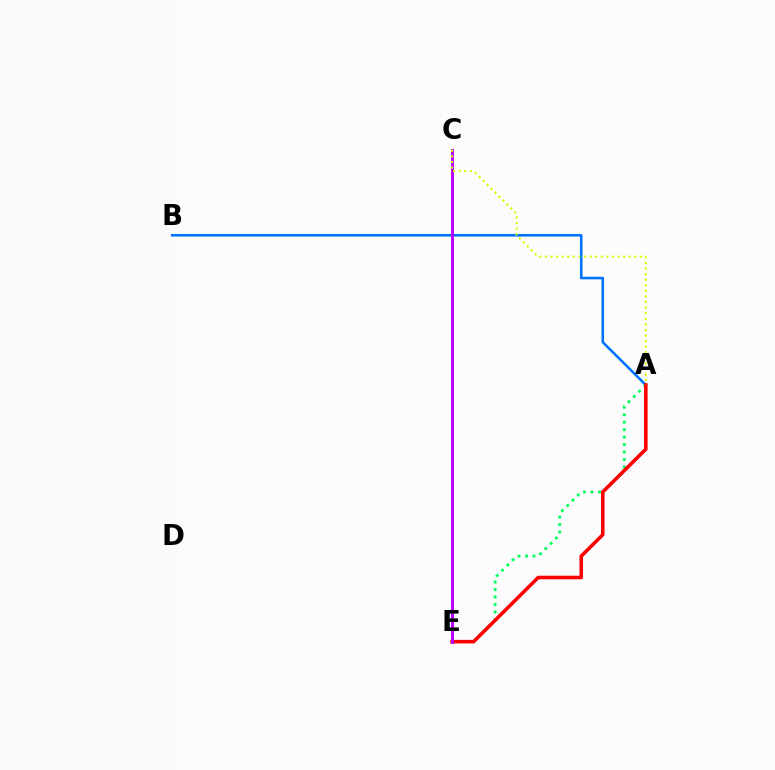{('A', 'E'): [{'color': '#00ff5c', 'line_style': 'dotted', 'thickness': 2.03}, {'color': '#ff0000', 'line_style': 'solid', 'thickness': 2.57}], ('A', 'B'): [{'color': '#0074ff', 'line_style': 'solid', 'thickness': 1.85}], ('C', 'E'): [{'color': '#b900ff', 'line_style': 'solid', 'thickness': 2.12}], ('A', 'C'): [{'color': '#d1ff00', 'line_style': 'dotted', 'thickness': 1.52}]}